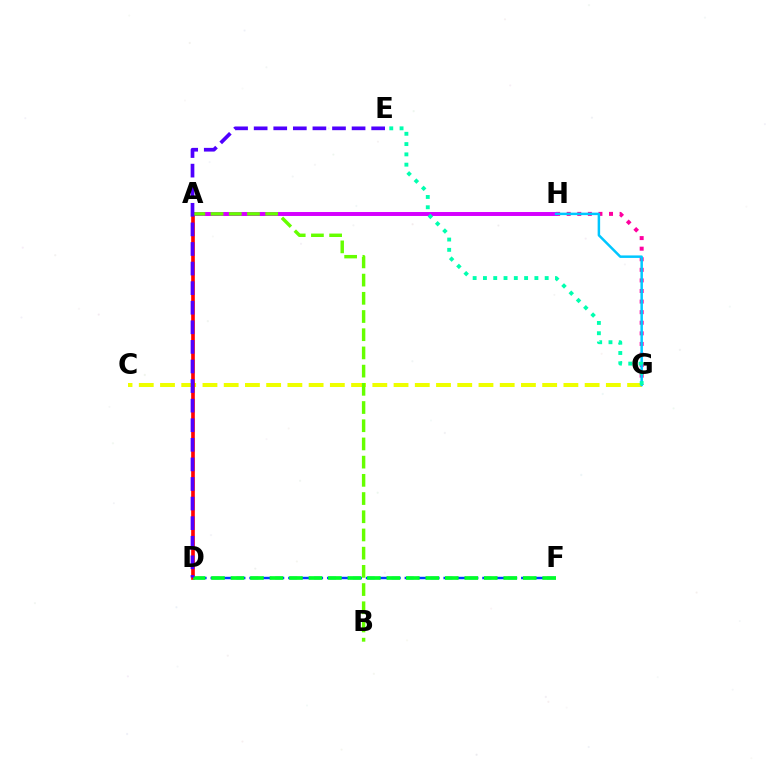{('G', 'H'): [{'color': '#ff00a0', 'line_style': 'dotted', 'thickness': 2.88}, {'color': '#00c7ff', 'line_style': 'solid', 'thickness': 1.8}], ('C', 'G'): [{'color': '#eeff00', 'line_style': 'dashed', 'thickness': 2.88}], ('D', 'F'): [{'color': '#003fff', 'line_style': 'dashed', 'thickness': 1.76}, {'color': '#00ff27', 'line_style': 'dashed', 'thickness': 2.65}], ('A', 'H'): [{'color': '#d600ff', 'line_style': 'solid', 'thickness': 2.85}], ('A', 'D'): [{'color': '#ff8800', 'line_style': 'dotted', 'thickness': 1.52}, {'color': '#ff0000', 'line_style': 'solid', 'thickness': 2.62}], ('A', 'B'): [{'color': '#66ff00', 'line_style': 'dashed', 'thickness': 2.47}], ('E', 'G'): [{'color': '#00ffaf', 'line_style': 'dotted', 'thickness': 2.8}], ('D', 'E'): [{'color': '#4f00ff', 'line_style': 'dashed', 'thickness': 2.66}]}